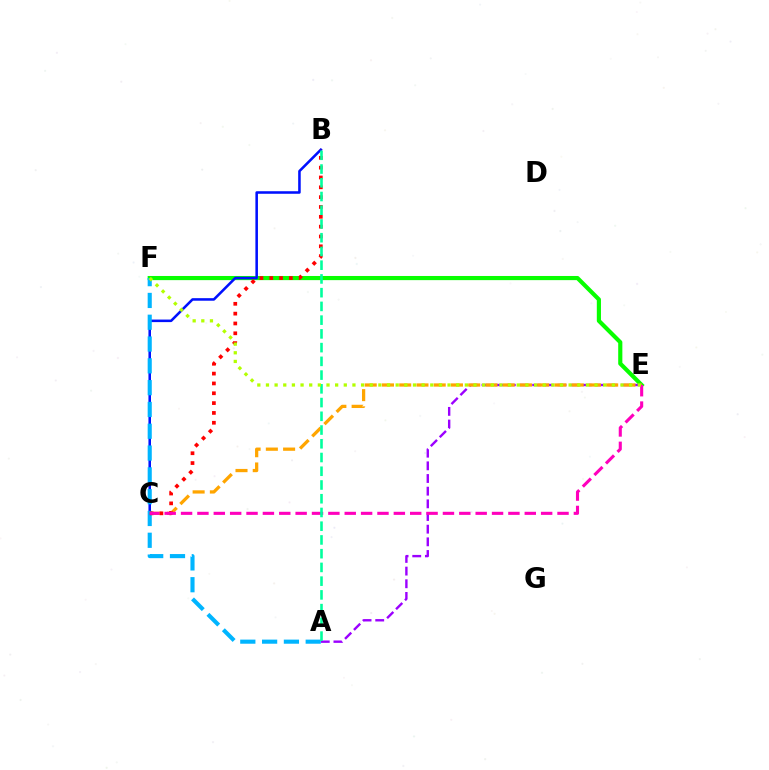{('E', 'F'): [{'color': '#08ff00', 'line_style': 'solid', 'thickness': 2.99}, {'color': '#b3ff00', 'line_style': 'dotted', 'thickness': 2.35}], ('A', 'E'): [{'color': '#9b00ff', 'line_style': 'dashed', 'thickness': 1.72}], ('B', 'C'): [{'color': '#0010ff', 'line_style': 'solid', 'thickness': 1.84}, {'color': '#ff0000', 'line_style': 'dotted', 'thickness': 2.67}], ('C', 'E'): [{'color': '#ffa500', 'line_style': 'dashed', 'thickness': 2.34}, {'color': '#ff00bd', 'line_style': 'dashed', 'thickness': 2.22}], ('A', 'F'): [{'color': '#00b5ff', 'line_style': 'dashed', 'thickness': 2.96}], ('A', 'B'): [{'color': '#00ff9d', 'line_style': 'dashed', 'thickness': 1.87}]}